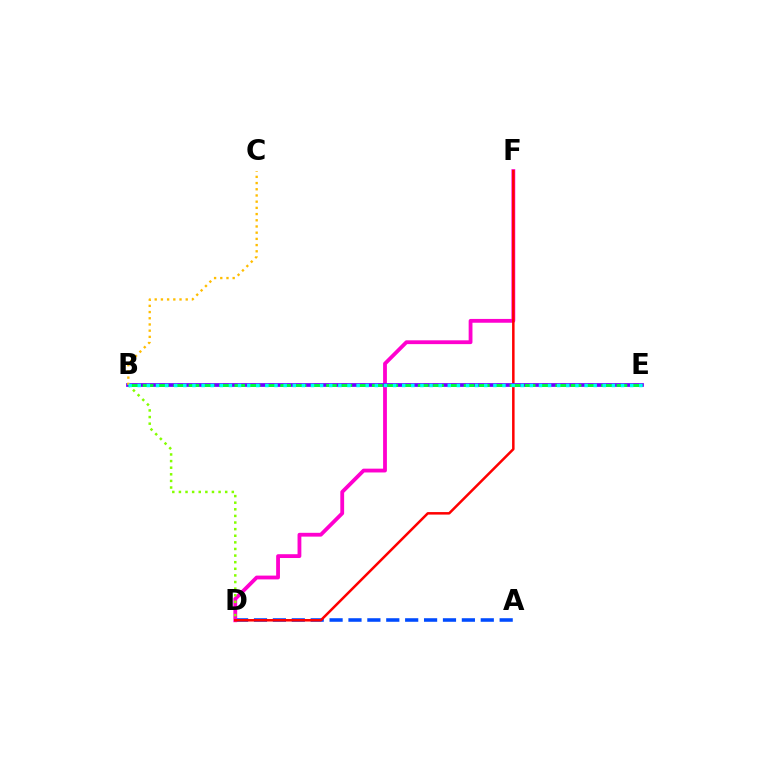{('A', 'D'): [{'color': '#004bff', 'line_style': 'dashed', 'thickness': 2.57}], ('D', 'F'): [{'color': '#ff00cf', 'line_style': 'solid', 'thickness': 2.74}, {'color': '#ff0000', 'line_style': 'solid', 'thickness': 1.81}], ('B', 'D'): [{'color': '#84ff00', 'line_style': 'dotted', 'thickness': 1.8}], ('B', 'E'): [{'color': '#7200ff', 'line_style': 'solid', 'thickness': 2.69}, {'color': '#00ff39', 'line_style': 'dashed', 'thickness': 2.08}, {'color': '#00fff6', 'line_style': 'dotted', 'thickness': 2.48}], ('B', 'C'): [{'color': '#ffbd00', 'line_style': 'dotted', 'thickness': 1.69}]}